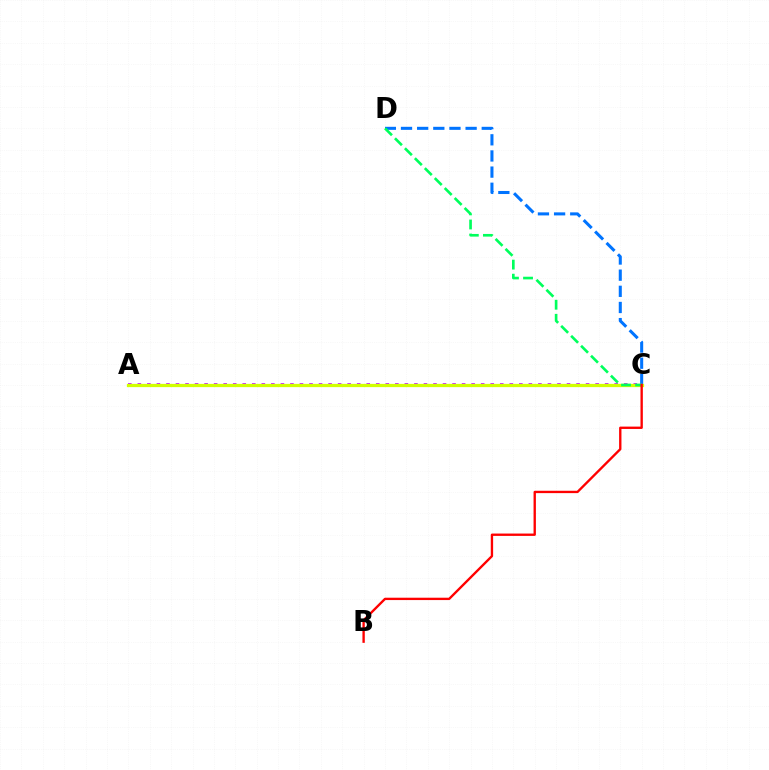{('A', 'C'): [{'color': '#b900ff', 'line_style': 'dotted', 'thickness': 2.59}, {'color': '#d1ff00', 'line_style': 'solid', 'thickness': 2.35}], ('C', 'D'): [{'color': '#0074ff', 'line_style': 'dashed', 'thickness': 2.19}, {'color': '#00ff5c', 'line_style': 'dashed', 'thickness': 1.91}], ('B', 'C'): [{'color': '#ff0000', 'line_style': 'solid', 'thickness': 1.69}]}